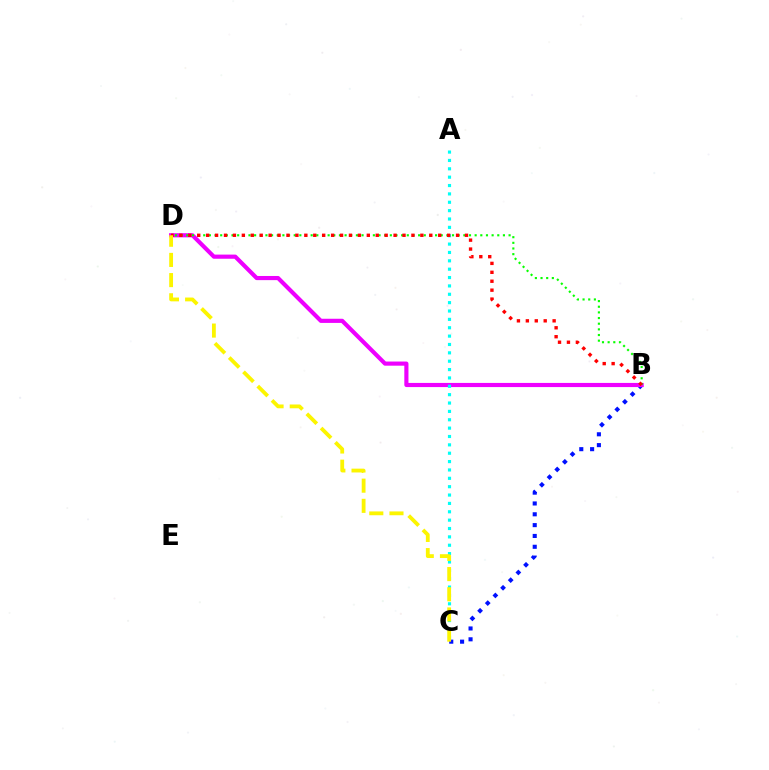{('B', 'C'): [{'color': '#0010ff', 'line_style': 'dotted', 'thickness': 2.94}], ('B', 'D'): [{'color': '#ee00ff', 'line_style': 'solid', 'thickness': 2.99}, {'color': '#08ff00', 'line_style': 'dotted', 'thickness': 1.54}, {'color': '#ff0000', 'line_style': 'dotted', 'thickness': 2.43}], ('A', 'C'): [{'color': '#00fff6', 'line_style': 'dotted', 'thickness': 2.27}], ('C', 'D'): [{'color': '#fcf500', 'line_style': 'dashed', 'thickness': 2.74}]}